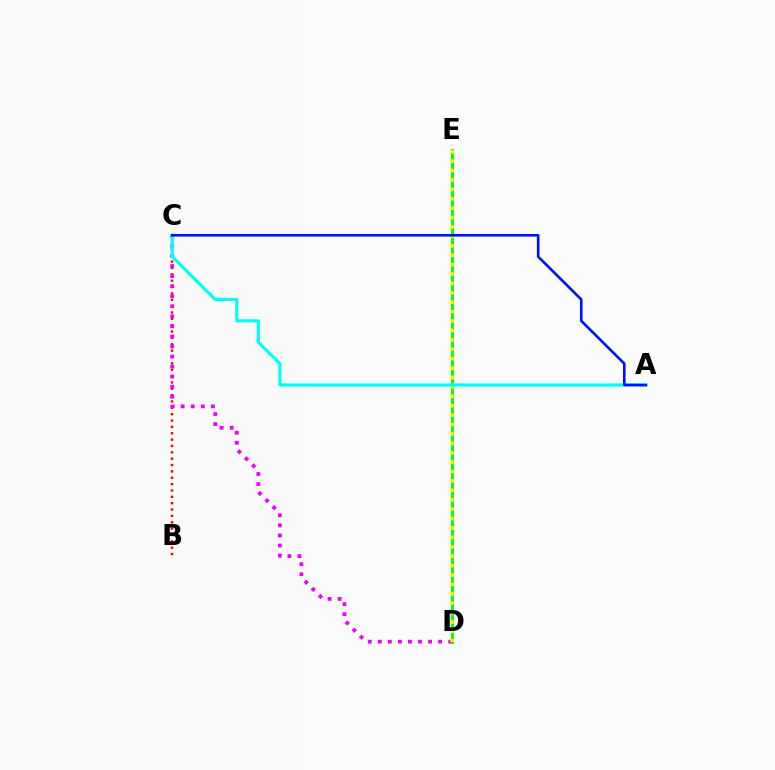{('B', 'C'): [{'color': '#ff0000', 'line_style': 'dotted', 'thickness': 1.73}], ('C', 'D'): [{'color': '#ee00ff', 'line_style': 'dotted', 'thickness': 2.73}], ('D', 'E'): [{'color': '#08ff00', 'line_style': 'solid', 'thickness': 2.1}, {'color': '#fcf500', 'line_style': 'dotted', 'thickness': 2.56}], ('A', 'C'): [{'color': '#00fff6', 'line_style': 'solid', 'thickness': 2.29}, {'color': '#0010ff', 'line_style': 'solid', 'thickness': 1.89}]}